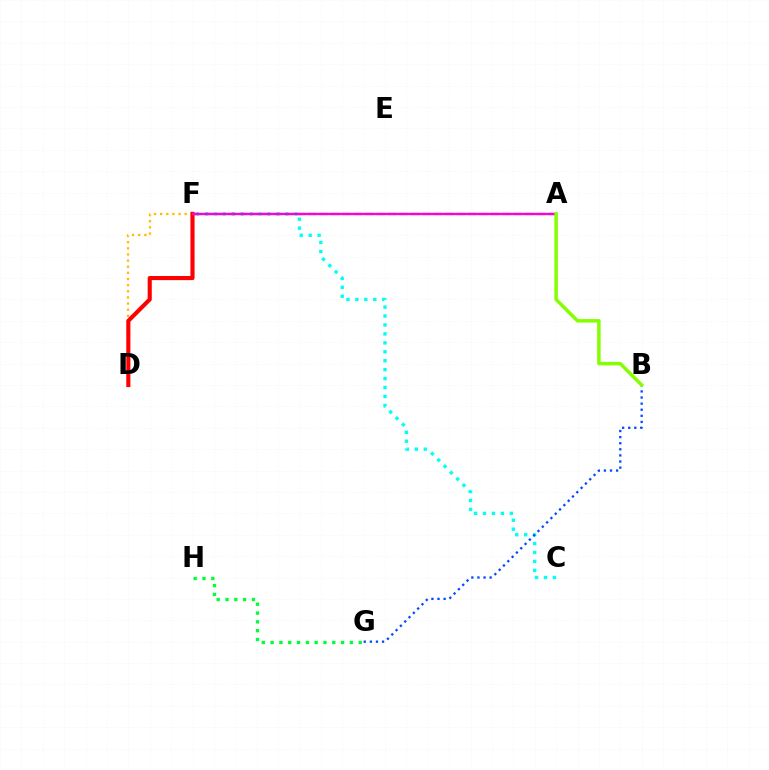{('C', 'F'): [{'color': '#00fff6', 'line_style': 'dotted', 'thickness': 2.43}], ('D', 'F'): [{'color': '#ffbd00', 'line_style': 'dotted', 'thickness': 1.67}, {'color': '#ff0000', 'line_style': 'solid', 'thickness': 2.96}], ('A', 'F'): [{'color': '#7200ff', 'line_style': 'dashed', 'thickness': 1.55}, {'color': '#ff00cf', 'line_style': 'solid', 'thickness': 1.7}], ('B', 'G'): [{'color': '#004bff', 'line_style': 'dotted', 'thickness': 1.66}], ('A', 'B'): [{'color': '#84ff00', 'line_style': 'solid', 'thickness': 2.5}], ('G', 'H'): [{'color': '#00ff39', 'line_style': 'dotted', 'thickness': 2.39}]}